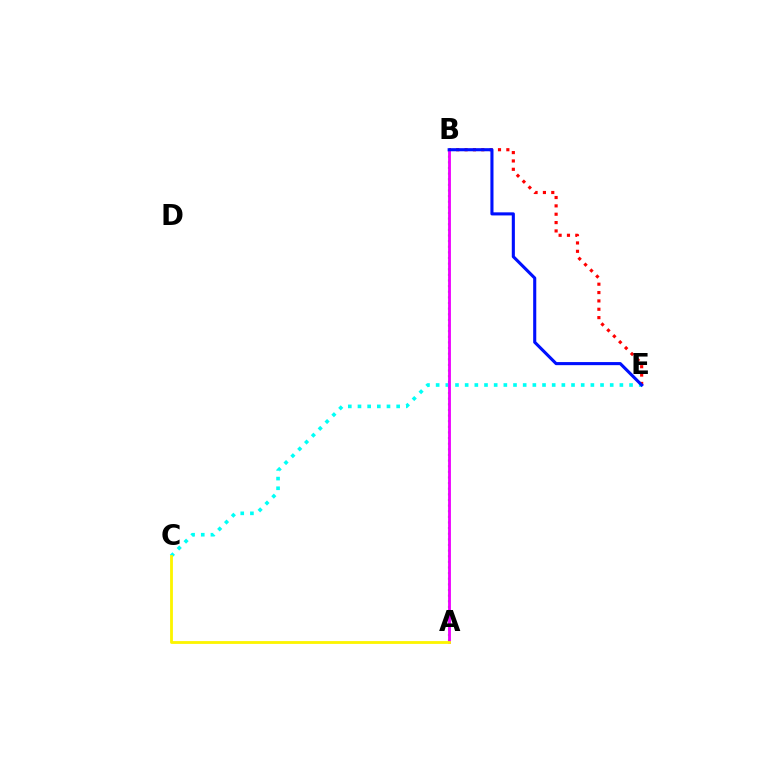{('B', 'E'): [{'color': '#ff0000', 'line_style': 'dotted', 'thickness': 2.27}, {'color': '#0010ff', 'line_style': 'solid', 'thickness': 2.23}], ('A', 'B'): [{'color': '#08ff00', 'line_style': 'dotted', 'thickness': 1.53}, {'color': '#ee00ff', 'line_style': 'solid', 'thickness': 2.04}], ('C', 'E'): [{'color': '#00fff6', 'line_style': 'dotted', 'thickness': 2.63}], ('A', 'C'): [{'color': '#fcf500', 'line_style': 'solid', 'thickness': 2.02}]}